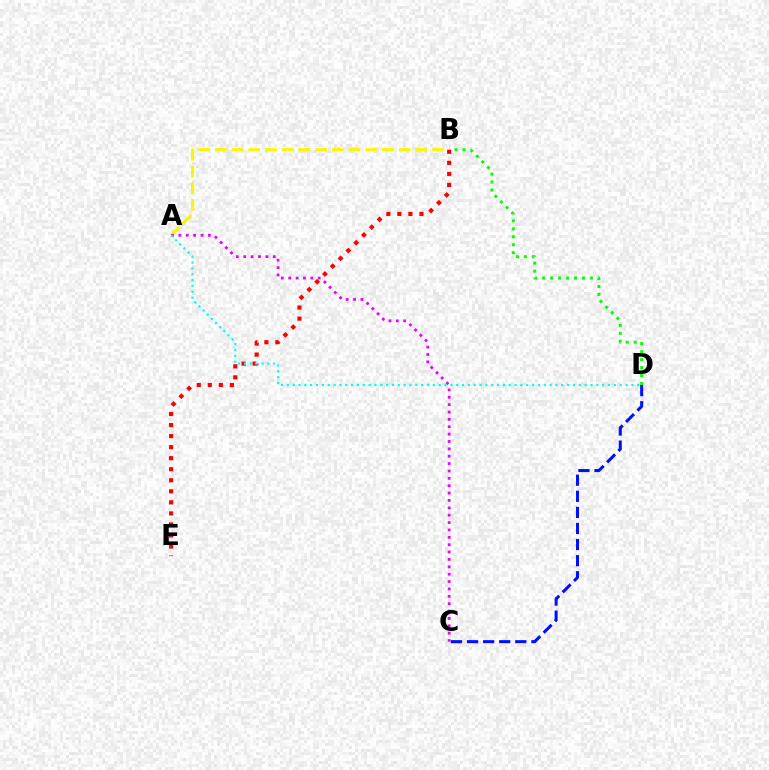{('B', 'D'): [{'color': '#08ff00', 'line_style': 'dotted', 'thickness': 2.16}], ('A', 'B'): [{'color': '#fcf500', 'line_style': 'dashed', 'thickness': 2.27}], ('B', 'E'): [{'color': '#ff0000', 'line_style': 'dotted', 'thickness': 3.0}], ('A', 'C'): [{'color': '#ee00ff', 'line_style': 'dotted', 'thickness': 2.0}], ('A', 'D'): [{'color': '#00fff6', 'line_style': 'dotted', 'thickness': 1.59}], ('C', 'D'): [{'color': '#0010ff', 'line_style': 'dashed', 'thickness': 2.19}]}